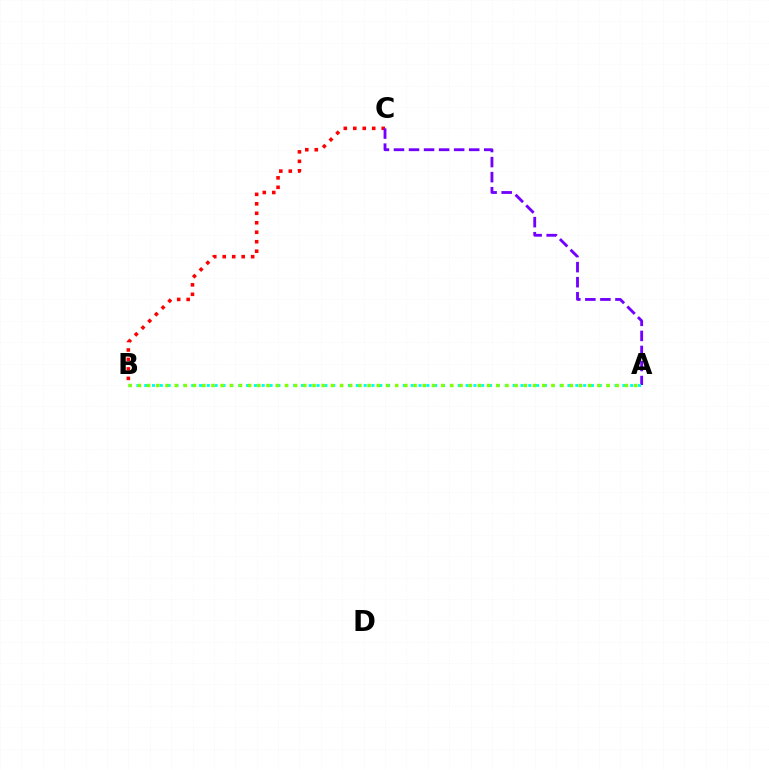{('B', 'C'): [{'color': '#ff0000', 'line_style': 'dotted', 'thickness': 2.57}], ('A', 'C'): [{'color': '#7200ff', 'line_style': 'dashed', 'thickness': 2.04}], ('A', 'B'): [{'color': '#00fff6', 'line_style': 'dotted', 'thickness': 2.13}, {'color': '#84ff00', 'line_style': 'dotted', 'thickness': 2.5}]}